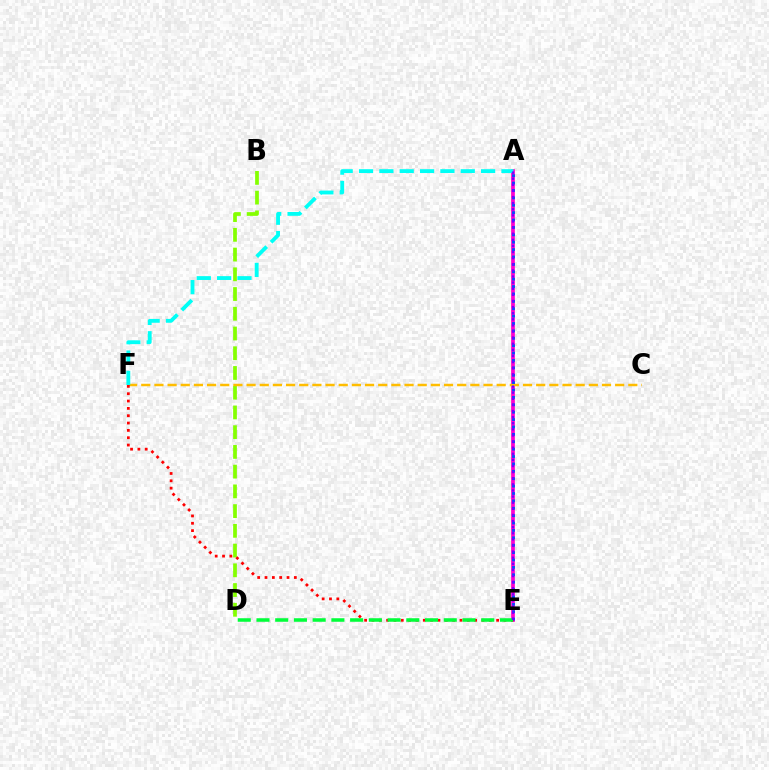{('B', 'D'): [{'color': '#84ff00', 'line_style': 'dashed', 'thickness': 2.68}], ('A', 'E'): [{'color': '#ff00cf', 'line_style': 'solid', 'thickness': 2.67}, {'color': '#004bff', 'line_style': 'dotted', 'thickness': 2.01}, {'color': '#7200ff', 'line_style': 'dotted', 'thickness': 1.66}], ('C', 'F'): [{'color': '#ffbd00', 'line_style': 'dashed', 'thickness': 1.79}], ('E', 'F'): [{'color': '#ff0000', 'line_style': 'dotted', 'thickness': 1.99}], ('D', 'E'): [{'color': '#00ff39', 'line_style': 'dashed', 'thickness': 2.54}], ('A', 'F'): [{'color': '#00fff6', 'line_style': 'dashed', 'thickness': 2.76}]}